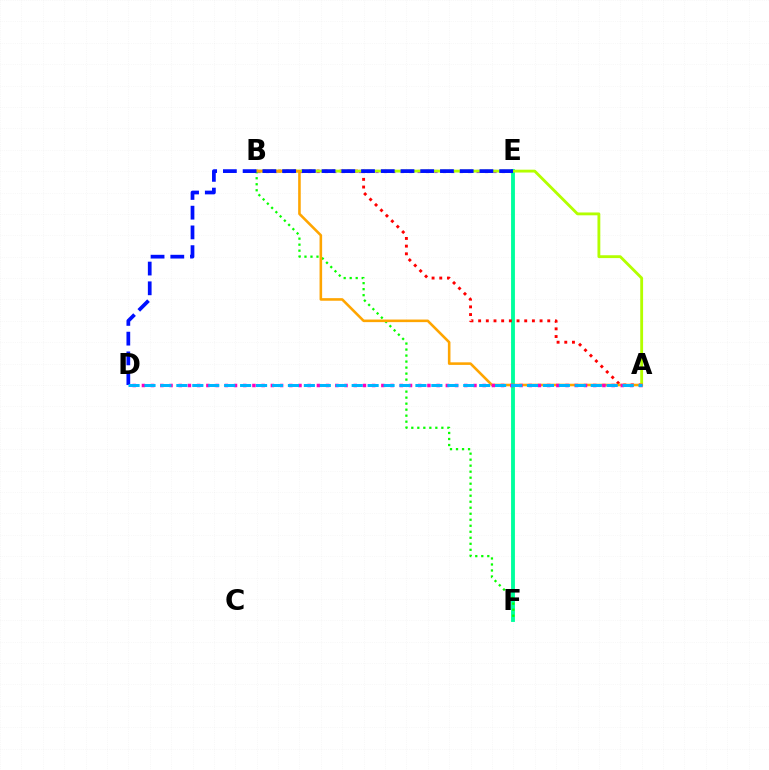{('B', 'E'): [{'color': '#9b00ff', 'line_style': 'dotted', 'thickness': 2.29}], ('E', 'F'): [{'color': '#00ff9d', 'line_style': 'solid', 'thickness': 2.78}], ('A', 'B'): [{'color': '#ff0000', 'line_style': 'dotted', 'thickness': 2.09}, {'color': '#b3ff00', 'line_style': 'solid', 'thickness': 2.05}, {'color': '#ffa500', 'line_style': 'solid', 'thickness': 1.86}], ('B', 'F'): [{'color': '#08ff00', 'line_style': 'dotted', 'thickness': 1.63}], ('A', 'D'): [{'color': '#ff00bd', 'line_style': 'dotted', 'thickness': 2.5}, {'color': '#00b5ff', 'line_style': 'dashed', 'thickness': 2.17}], ('D', 'E'): [{'color': '#0010ff', 'line_style': 'dashed', 'thickness': 2.68}]}